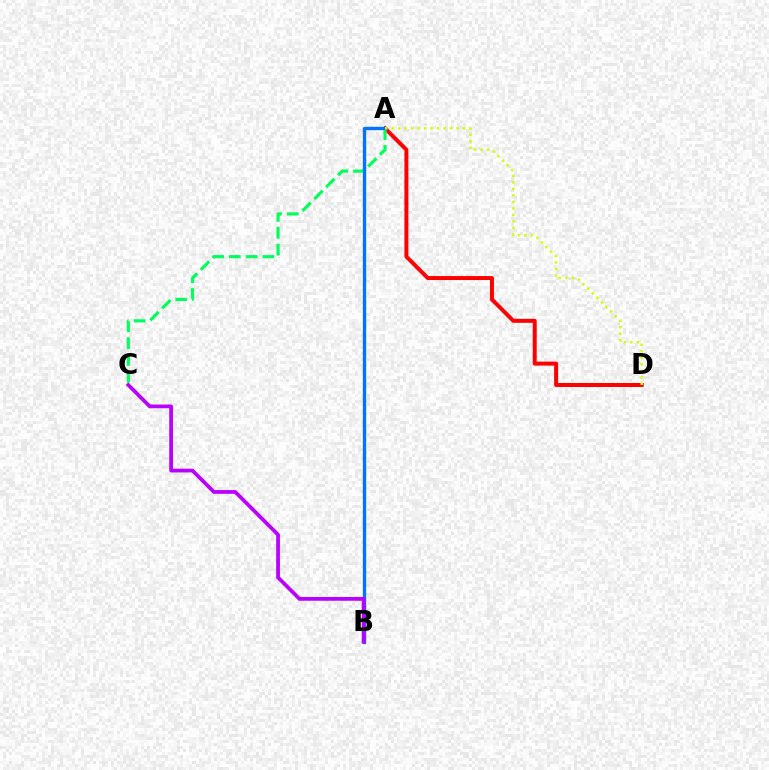{('A', 'D'): [{'color': '#ff0000', 'line_style': 'solid', 'thickness': 2.86}, {'color': '#d1ff00', 'line_style': 'dotted', 'thickness': 1.76}], ('A', 'C'): [{'color': '#00ff5c', 'line_style': 'dashed', 'thickness': 2.28}], ('A', 'B'): [{'color': '#0074ff', 'line_style': 'solid', 'thickness': 2.41}], ('B', 'C'): [{'color': '#b900ff', 'line_style': 'solid', 'thickness': 2.7}]}